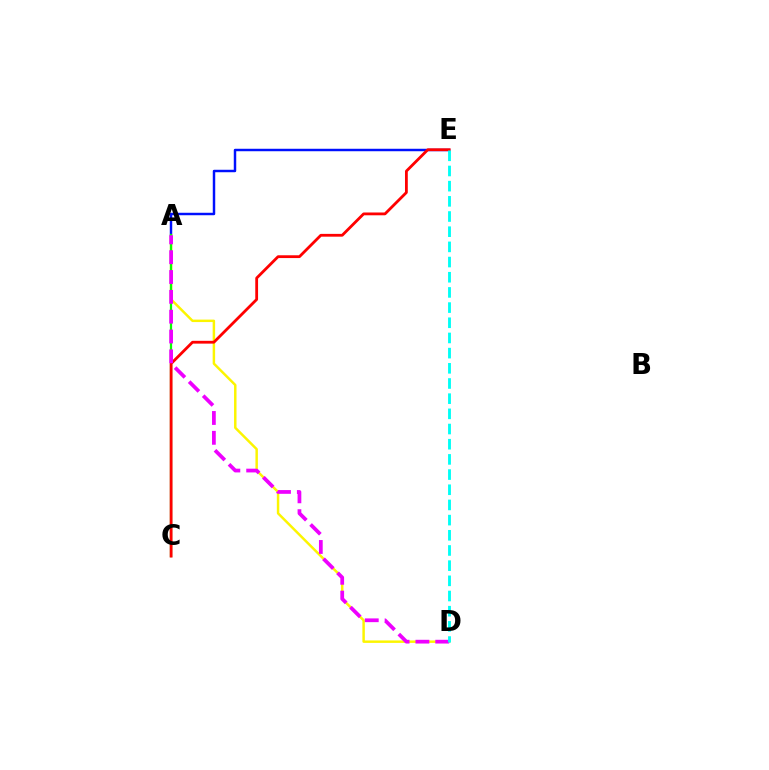{('A', 'E'): [{'color': '#0010ff', 'line_style': 'solid', 'thickness': 1.77}], ('A', 'D'): [{'color': '#fcf500', 'line_style': 'solid', 'thickness': 1.78}, {'color': '#ee00ff', 'line_style': 'dashed', 'thickness': 2.69}], ('A', 'C'): [{'color': '#08ff00', 'line_style': 'solid', 'thickness': 1.6}], ('C', 'E'): [{'color': '#ff0000', 'line_style': 'solid', 'thickness': 2.01}], ('D', 'E'): [{'color': '#00fff6', 'line_style': 'dashed', 'thickness': 2.06}]}